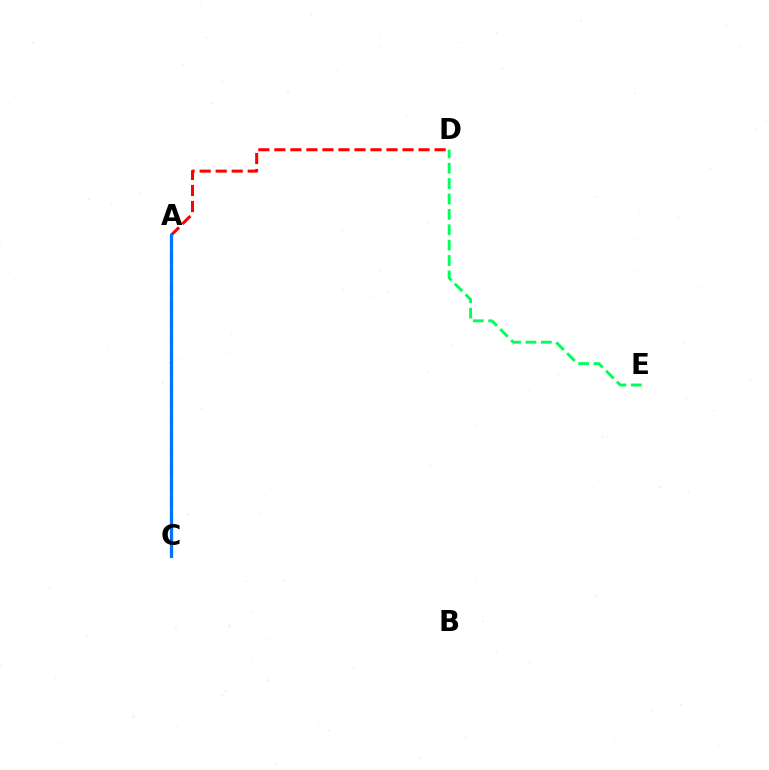{('A', 'D'): [{'color': '#ff0000', 'line_style': 'dashed', 'thickness': 2.18}], ('A', 'C'): [{'color': '#d1ff00', 'line_style': 'dashed', 'thickness': 2.27}, {'color': '#b900ff', 'line_style': 'dashed', 'thickness': 2.22}, {'color': '#0074ff', 'line_style': 'solid', 'thickness': 2.28}], ('D', 'E'): [{'color': '#00ff5c', 'line_style': 'dashed', 'thickness': 2.09}]}